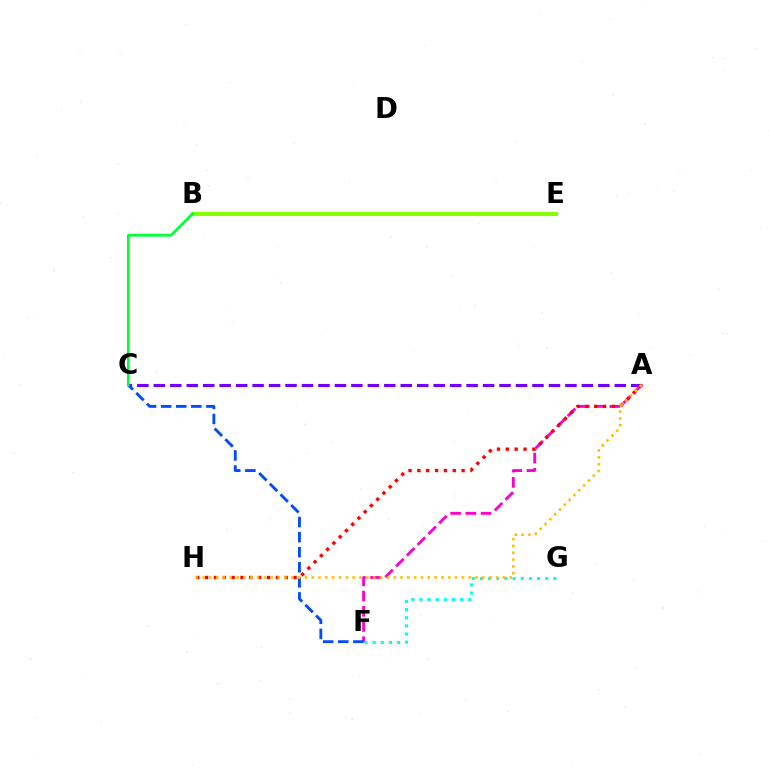{('A', 'C'): [{'color': '#7200ff', 'line_style': 'dashed', 'thickness': 2.24}], ('B', 'E'): [{'color': '#84ff00', 'line_style': 'solid', 'thickness': 2.91}], ('F', 'G'): [{'color': '#00fff6', 'line_style': 'dotted', 'thickness': 2.22}], ('A', 'F'): [{'color': '#ff00cf', 'line_style': 'dashed', 'thickness': 2.07}], ('A', 'H'): [{'color': '#ff0000', 'line_style': 'dotted', 'thickness': 2.4}, {'color': '#ffbd00', 'line_style': 'dotted', 'thickness': 1.86}], ('C', 'F'): [{'color': '#004bff', 'line_style': 'dashed', 'thickness': 2.05}], ('B', 'C'): [{'color': '#00ff39', 'line_style': 'solid', 'thickness': 1.95}]}